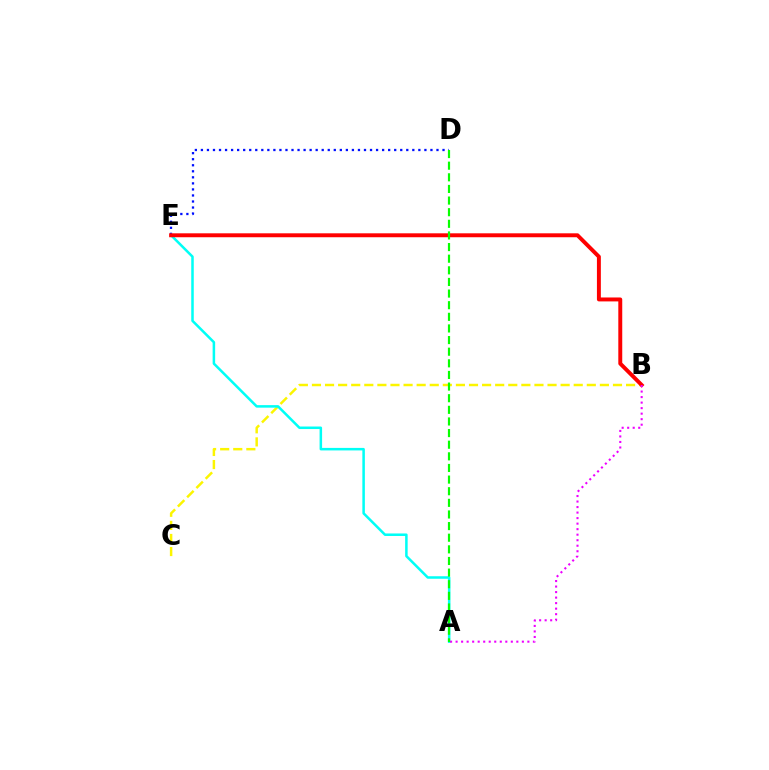{('D', 'E'): [{'color': '#0010ff', 'line_style': 'dotted', 'thickness': 1.64}], ('B', 'C'): [{'color': '#fcf500', 'line_style': 'dashed', 'thickness': 1.78}], ('A', 'E'): [{'color': '#00fff6', 'line_style': 'solid', 'thickness': 1.82}], ('B', 'E'): [{'color': '#ff0000', 'line_style': 'solid', 'thickness': 2.83}], ('A', 'B'): [{'color': '#ee00ff', 'line_style': 'dotted', 'thickness': 1.5}], ('A', 'D'): [{'color': '#08ff00', 'line_style': 'dashed', 'thickness': 1.58}]}